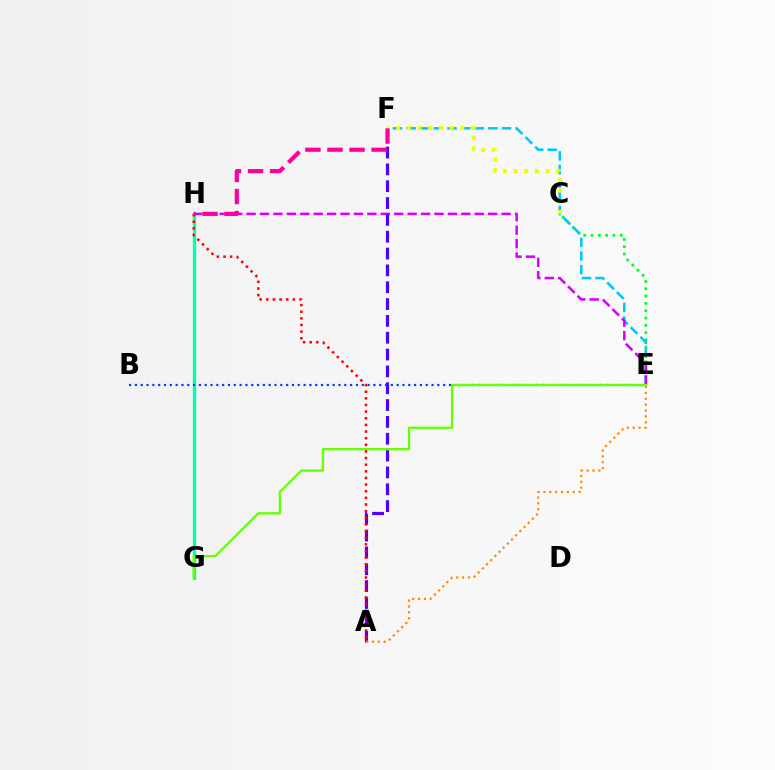{('C', 'E'): [{'color': '#00ff27', 'line_style': 'dotted', 'thickness': 1.98}], ('G', 'H'): [{'color': '#00ffaf', 'line_style': 'solid', 'thickness': 2.39}], ('E', 'F'): [{'color': '#00c7ff', 'line_style': 'dashed', 'thickness': 1.85}], ('E', 'H'): [{'color': '#d600ff', 'line_style': 'dashed', 'thickness': 1.82}], ('A', 'F'): [{'color': '#4f00ff', 'line_style': 'dashed', 'thickness': 2.29}], ('A', 'E'): [{'color': '#ff8800', 'line_style': 'dotted', 'thickness': 1.6}], ('B', 'E'): [{'color': '#003fff', 'line_style': 'dotted', 'thickness': 1.58}], ('E', 'G'): [{'color': '#66ff00', 'line_style': 'solid', 'thickness': 1.67}], ('A', 'H'): [{'color': '#ff0000', 'line_style': 'dotted', 'thickness': 1.8}], ('C', 'F'): [{'color': '#eeff00', 'line_style': 'dotted', 'thickness': 2.9}], ('F', 'H'): [{'color': '#ff00a0', 'line_style': 'dashed', 'thickness': 3.0}]}